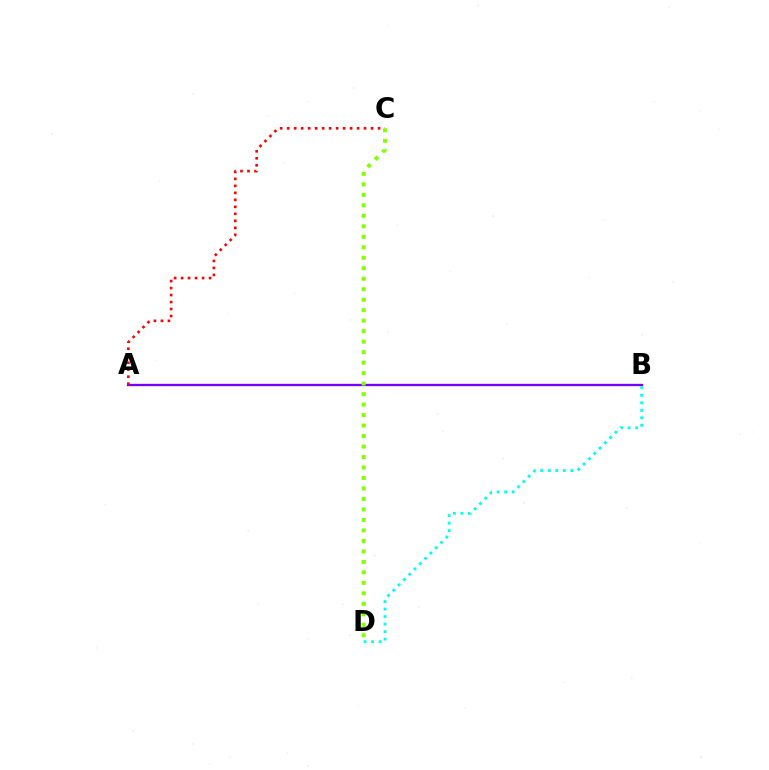{('A', 'B'): [{'color': '#7200ff', 'line_style': 'solid', 'thickness': 1.68}], ('B', 'D'): [{'color': '#00fff6', 'line_style': 'dotted', 'thickness': 2.04}], ('A', 'C'): [{'color': '#ff0000', 'line_style': 'dotted', 'thickness': 1.9}], ('C', 'D'): [{'color': '#84ff00', 'line_style': 'dotted', 'thickness': 2.85}]}